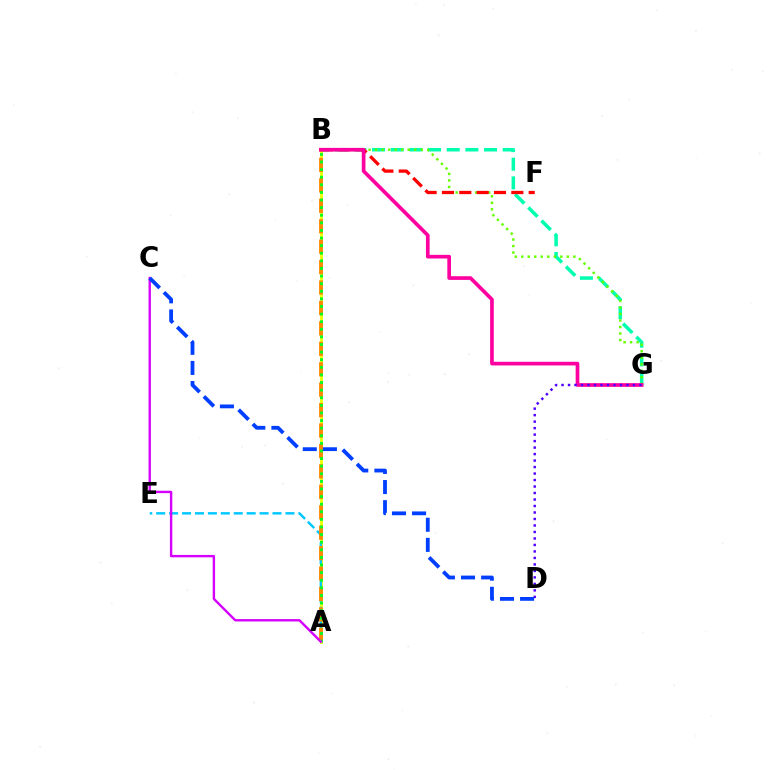{('A', 'B'): [{'color': '#eeff00', 'line_style': 'solid', 'thickness': 2.03}, {'color': '#ff8800', 'line_style': 'dashed', 'thickness': 2.78}, {'color': '#00ff27', 'line_style': 'dotted', 'thickness': 2.07}], ('B', 'G'): [{'color': '#00ffaf', 'line_style': 'dashed', 'thickness': 2.54}, {'color': '#66ff00', 'line_style': 'dotted', 'thickness': 1.77}, {'color': '#ff00a0', 'line_style': 'solid', 'thickness': 2.64}], ('A', 'E'): [{'color': '#00c7ff', 'line_style': 'dashed', 'thickness': 1.76}], ('B', 'F'): [{'color': '#ff0000', 'line_style': 'dashed', 'thickness': 2.36}], ('A', 'C'): [{'color': '#d600ff', 'line_style': 'solid', 'thickness': 1.72}], ('D', 'G'): [{'color': '#4f00ff', 'line_style': 'dotted', 'thickness': 1.76}], ('C', 'D'): [{'color': '#003fff', 'line_style': 'dashed', 'thickness': 2.73}]}